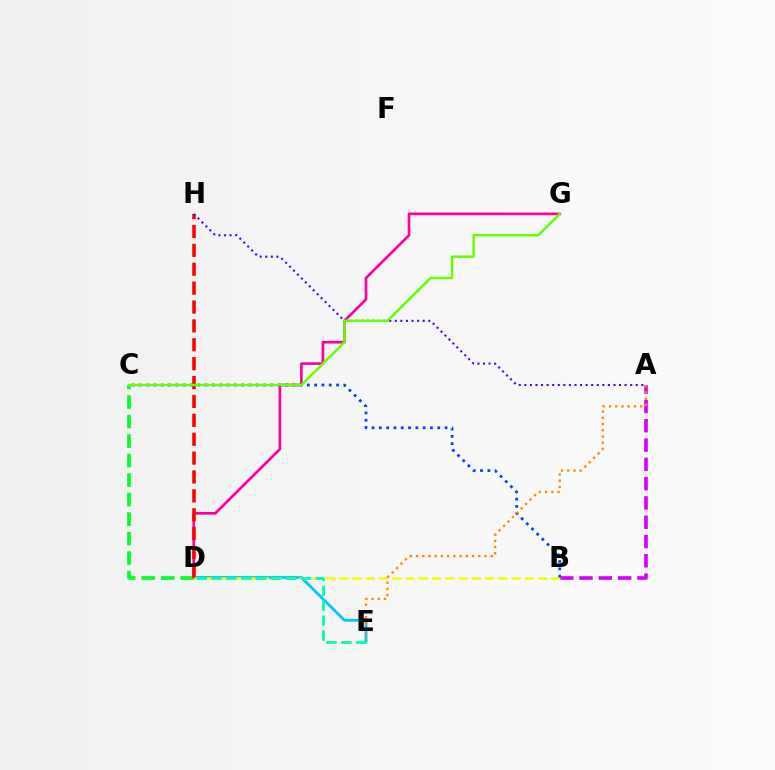{('D', 'E'): [{'color': '#00c7ff', 'line_style': 'solid', 'thickness': 2.05}, {'color': '#00ffaf', 'line_style': 'dashed', 'thickness': 2.03}], ('A', 'B'): [{'color': '#d600ff', 'line_style': 'dashed', 'thickness': 2.62}], ('D', 'G'): [{'color': '#ff00a0', 'line_style': 'solid', 'thickness': 1.92}], ('C', 'D'): [{'color': '#00ff27', 'line_style': 'dashed', 'thickness': 2.65}], ('D', 'H'): [{'color': '#ff0000', 'line_style': 'dashed', 'thickness': 2.57}], ('B', 'D'): [{'color': '#eeff00', 'line_style': 'dashed', 'thickness': 1.8}], ('A', 'H'): [{'color': '#4f00ff', 'line_style': 'dotted', 'thickness': 1.51}], ('B', 'C'): [{'color': '#003fff', 'line_style': 'dotted', 'thickness': 1.98}], ('A', 'E'): [{'color': '#ff8800', 'line_style': 'dotted', 'thickness': 1.69}], ('C', 'G'): [{'color': '#66ff00', 'line_style': 'solid', 'thickness': 1.77}]}